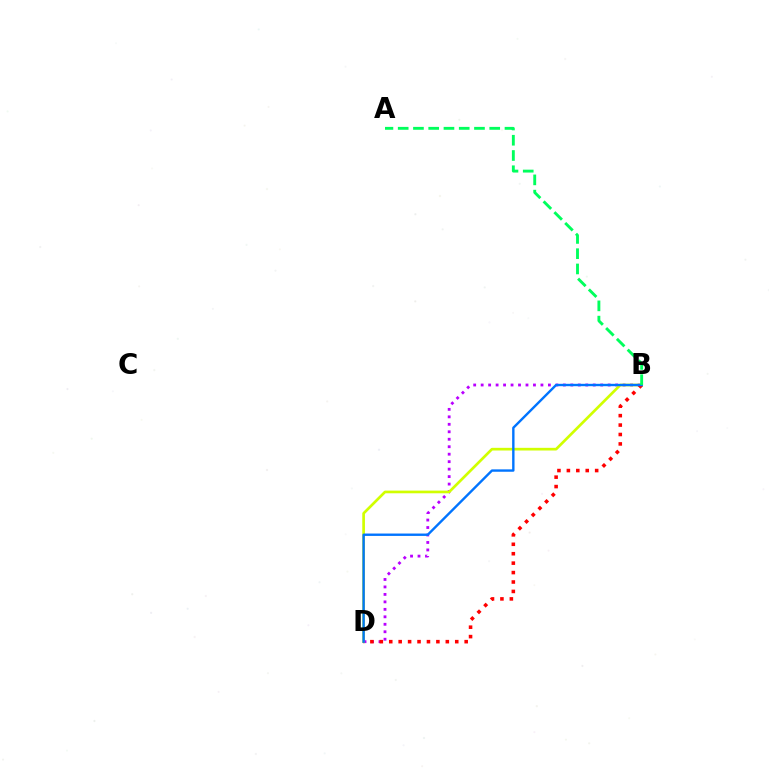{('B', 'D'): [{'color': '#b900ff', 'line_style': 'dotted', 'thickness': 2.03}, {'color': '#d1ff00', 'line_style': 'solid', 'thickness': 1.93}, {'color': '#ff0000', 'line_style': 'dotted', 'thickness': 2.56}, {'color': '#0074ff', 'line_style': 'solid', 'thickness': 1.72}], ('A', 'B'): [{'color': '#00ff5c', 'line_style': 'dashed', 'thickness': 2.07}]}